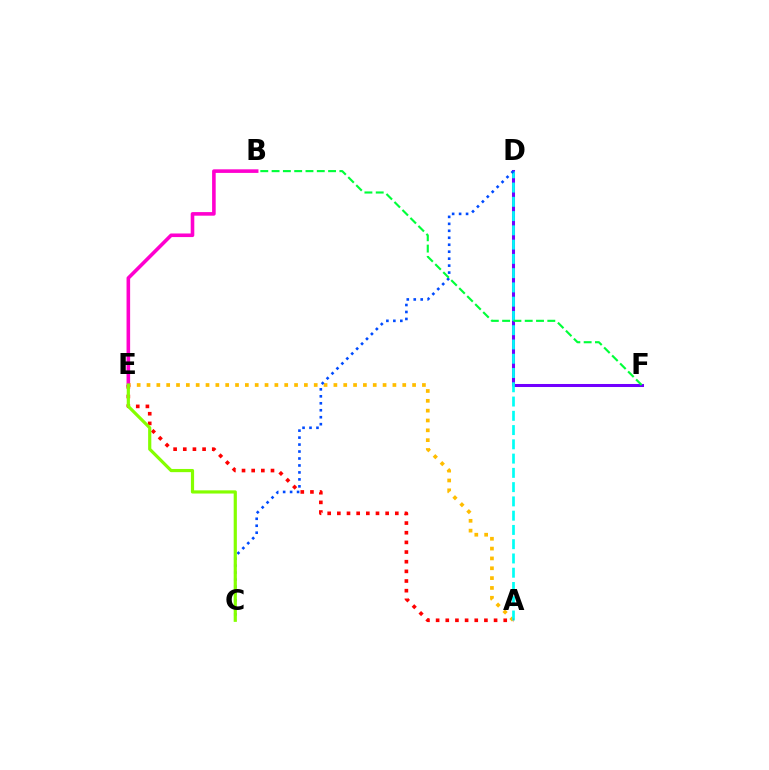{('D', 'F'): [{'color': '#7200ff', 'line_style': 'solid', 'thickness': 2.18}], ('A', 'E'): [{'color': '#ffbd00', 'line_style': 'dotted', 'thickness': 2.67}, {'color': '#ff0000', 'line_style': 'dotted', 'thickness': 2.62}], ('A', 'D'): [{'color': '#00fff6', 'line_style': 'dashed', 'thickness': 1.94}], ('C', 'D'): [{'color': '#004bff', 'line_style': 'dotted', 'thickness': 1.89}], ('B', 'F'): [{'color': '#00ff39', 'line_style': 'dashed', 'thickness': 1.53}], ('B', 'E'): [{'color': '#ff00cf', 'line_style': 'solid', 'thickness': 2.59}], ('C', 'E'): [{'color': '#84ff00', 'line_style': 'solid', 'thickness': 2.3}]}